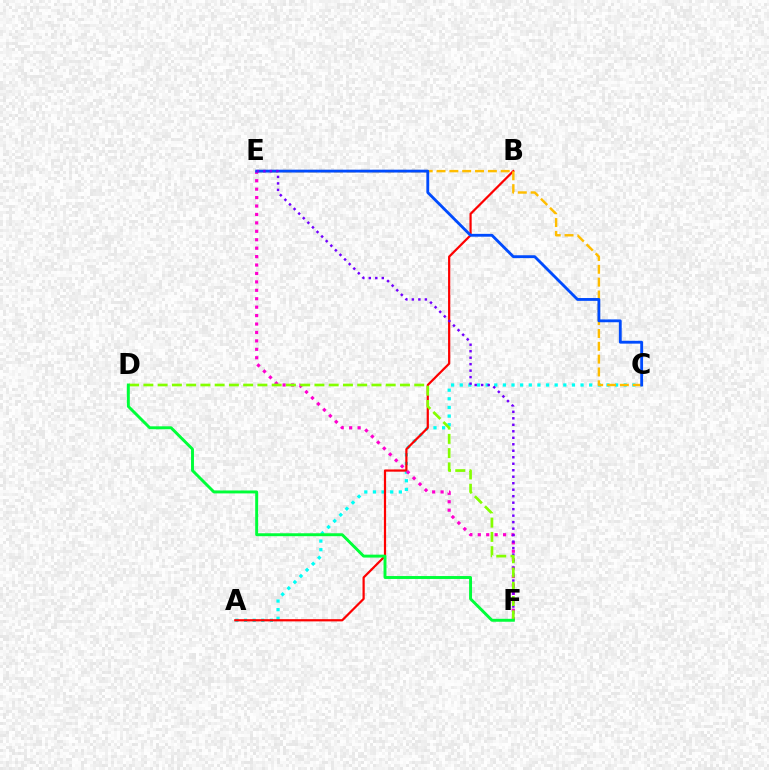{('A', 'C'): [{'color': '#00fff6', 'line_style': 'dotted', 'thickness': 2.34}], ('A', 'B'): [{'color': '#ff0000', 'line_style': 'solid', 'thickness': 1.59}], ('C', 'E'): [{'color': '#ffbd00', 'line_style': 'dashed', 'thickness': 1.74}, {'color': '#004bff', 'line_style': 'solid', 'thickness': 2.04}], ('E', 'F'): [{'color': '#ff00cf', 'line_style': 'dotted', 'thickness': 2.29}, {'color': '#7200ff', 'line_style': 'dotted', 'thickness': 1.76}], ('D', 'F'): [{'color': '#84ff00', 'line_style': 'dashed', 'thickness': 1.94}, {'color': '#00ff39', 'line_style': 'solid', 'thickness': 2.11}]}